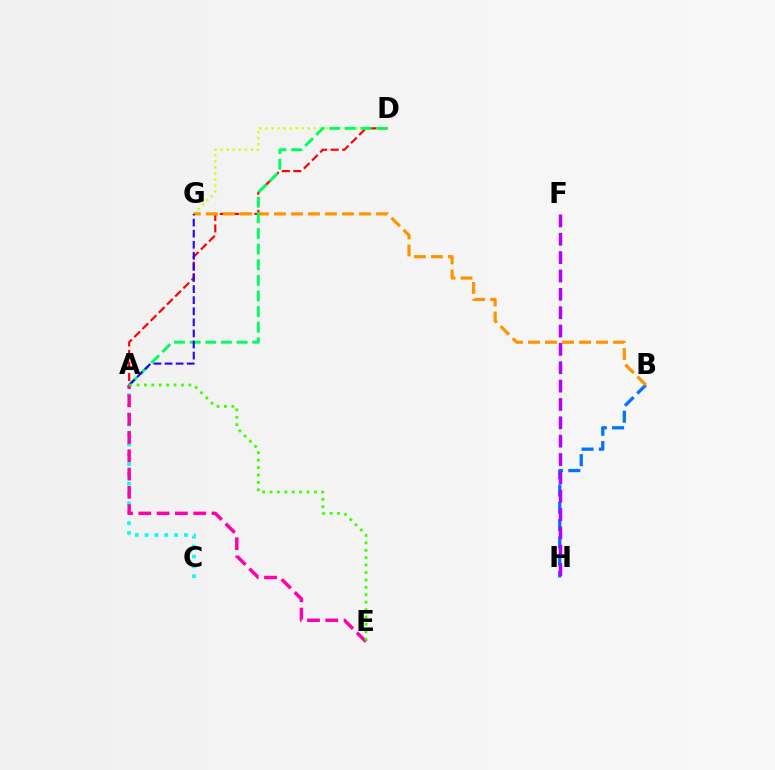{('D', 'G'): [{'color': '#d1ff00', 'line_style': 'dotted', 'thickness': 1.64}], ('A', 'C'): [{'color': '#00fff6', 'line_style': 'dotted', 'thickness': 2.67}], ('A', 'D'): [{'color': '#ff0000', 'line_style': 'dashed', 'thickness': 1.57}, {'color': '#00ff5c', 'line_style': 'dashed', 'thickness': 2.12}], ('B', 'H'): [{'color': '#0074ff', 'line_style': 'dashed', 'thickness': 2.35}], ('B', 'G'): [{'color': '#ff9400', 'line_style': 'dashed', 'thickness': 2.31}], ('F', 'H'): [{'color': '#b900ff', 'line_style': 'dashed', 'thickness': 2.49}], ('A', 'G'): [{'color': '#2500ff', 'line_style': 'dashed', 'thickness': 1.51}], ('A', 'E'): [{'color': '#ff00ac', 'line_style': 'dashed', 'thickness': 2.49}, {'color': '#3dff00', 'line_style': 'dotted', 'thickness': 2.01}]}